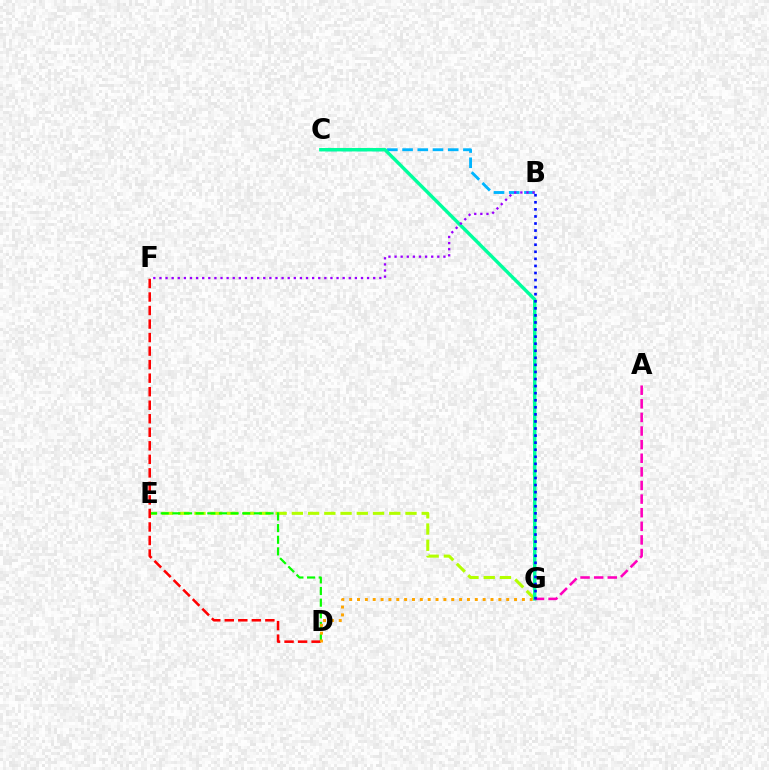{('E', 'G'): [{'color': '#b3ff00', 'line_style': 'dashed', 'thickness': 2.21}], ('D', 'E'): [{'color': '#08ff00', 'line_style': 'dashed', 'thickness': 1.58}], ('D', 'F'): [{'color': '#ff0000', 'line_style': 'dashed', 'thickness': 1.84}], ('B', 'C'): [{'color': '#00b5ff', 'line_style': 'dashed', 'thickness': 2.07}], ('C', 'G'): [{'color': '#00ff9d', 'line_style': 'solid', 'thickness': 2.46}], ('D', 'G'): [{'color': '#ffa500', 'line_style': 'dotted', 'thickness': 2.13}], ('B', 'F'): [{'color': '#9b00ff', 'line_style': 'dotted', 'thickness': 1.66}], ('A', 'G'): [{'color': '#ff00bd', 'line_style': 'dashed', 'thickness': 1.85}], ('B', 'G'): [{'color': '#0010ff', 'line_style': 'dotted', 'thickness': 1.92}]}